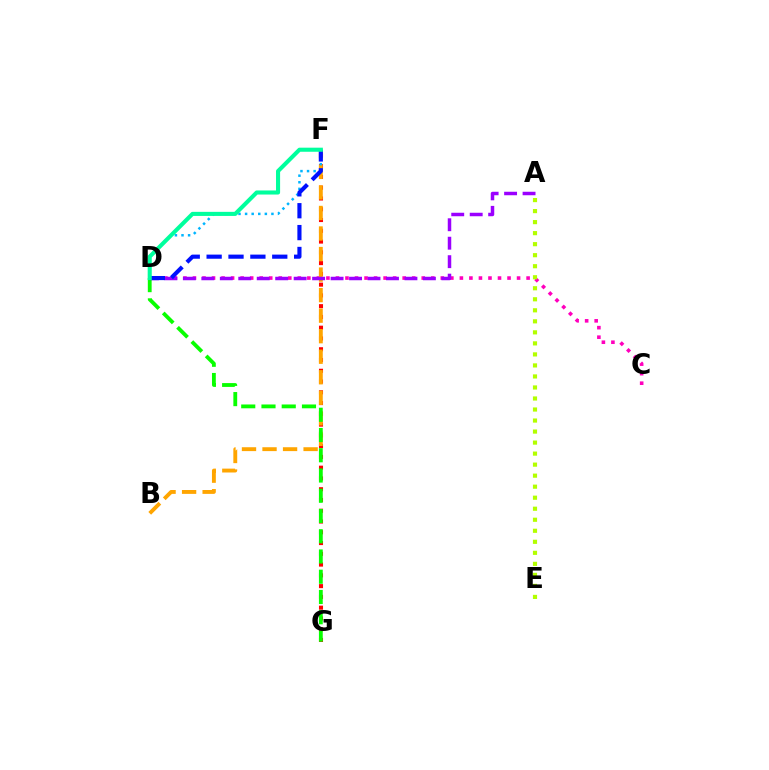{('C', 'D'): [{'color': '#ff00bd', 'line_style': 'dotted', 'thickness': 2.59}], ('F', 'G'): [{'color': '#ff0000', 'line_style': 'dotted', 'thickness': 2.93}], ('A', 'E'): [{'color': '#b3ff00', 'line_style': 'dotted', 'thickness': 3.0}], ('B', 'F'): [{'color': '#ffa500', 'line_style': 'dashed', 'thickness': 2.79}], ('D', 'F'): [{'color': '#00b5ff', 'line_style': 'dotted', 'thickness': 1.79}, {'color': '#0010ff', 'line_style': 'dashed', 'thickness': 2.97}, {'color': '#00ff9d', 'line_style': 'solid', 'thickness': 2.94}], ('A', 'D'): [{'color': '#9b00ff', 'line_style': 'dashed', 'thickness': 2.51}], ('D', 'G'): [{'color': '#08ff00', 'line_style': 'dashed', 'thickness': 2.75}]}